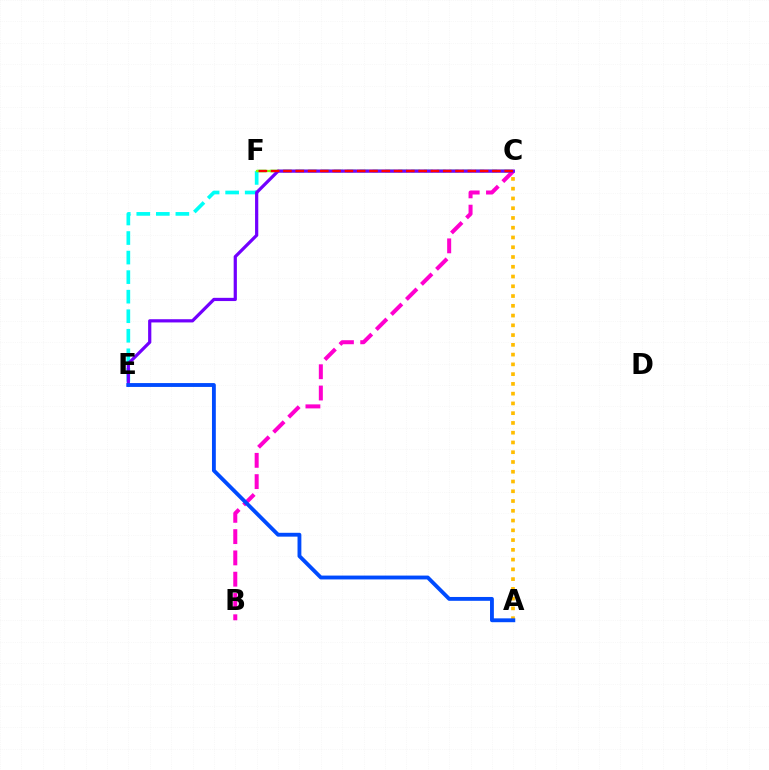{('E', 'F'): [{'color': '#00fff6', 'line_style': 'dashed', 'thickness': 2.66}], ('C', 'F'): [{'color': '#00ff39', 'line_style': 'dashed', 'thickness': 1.74}, {'color': '#84ff00', 'line_style': 'solid', 'thickness': 1.63}, {'color': '#ff0000', 'line_style': 'dashed', 'thickness': 1.67}], ('A', 'C'): [{'color': '#ffbd00', 'line_style': 'dotted', 'thickness': 2.65}], ('B', 'C'): [{'color': '#ff00cf', 'line_style': 'dashed', 'thickness': 2.89}], ('C', 'E'): [{'color': '#7200ff', 'line_style': 'solid', 'thickness': 2.32}], ('A', 'E'): [{'color': '#004bff', 'line_style': 'solid', 'thickness': 2.77}]}